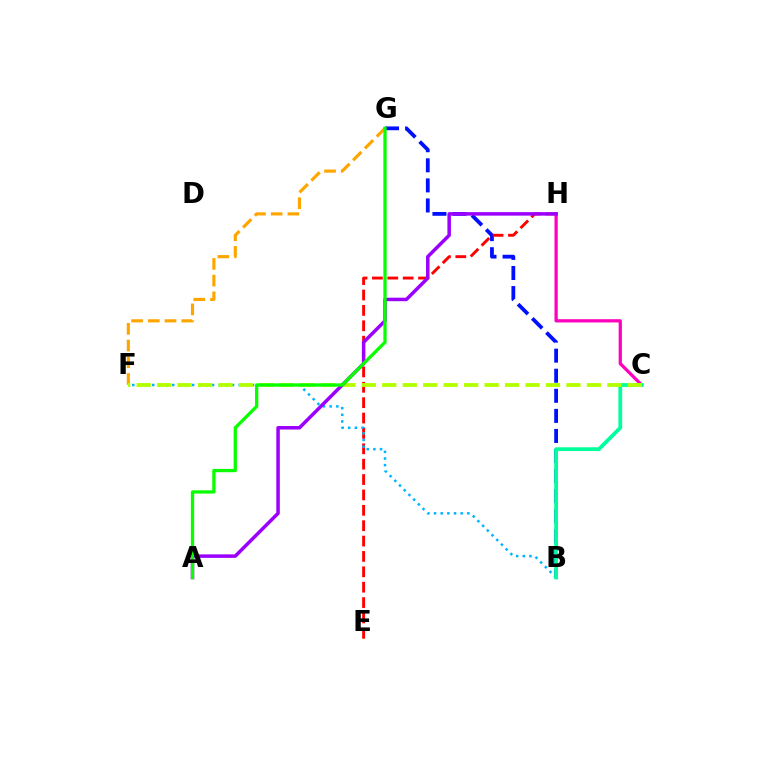{('B', 'G'): [{'color': '#0010ff', 'line_style': 'dashed', 'thickness': 2.73}], ('E', 'H'): [{'color': '#ff0000', 'line_style': 'dashed', 'thickness': 2.09}], ('F', 'G'): [{'color': '#ffa500', 'line_style': 'dashed', 'thickness': 2.27}], ('C', 'H'): [{'color': '#ff00bd', 'line_style': 'solid', 'thickness': 2.34}], ('B', 'F'): [{'color': '#00b5ff', 'line_style': 'dotted', 'thickness': 1.81}], ('B', 'C'): [{'color': '#00ff9d', 'line_style': 'solid', 'thickness': 2.72}], ('C', 'F'): [{'color': '#b3ff00', 'line_style': 'dashed', 'thickness': 2.78}], ('A', 'H'): [{'color': '#9b00ff', 'line_style': 'solid', 'thickness': 2.52}], ('A', 'G'): [{'color': '#08ff00', 'line_style': 'solid', 'thickness': 2.36}]}